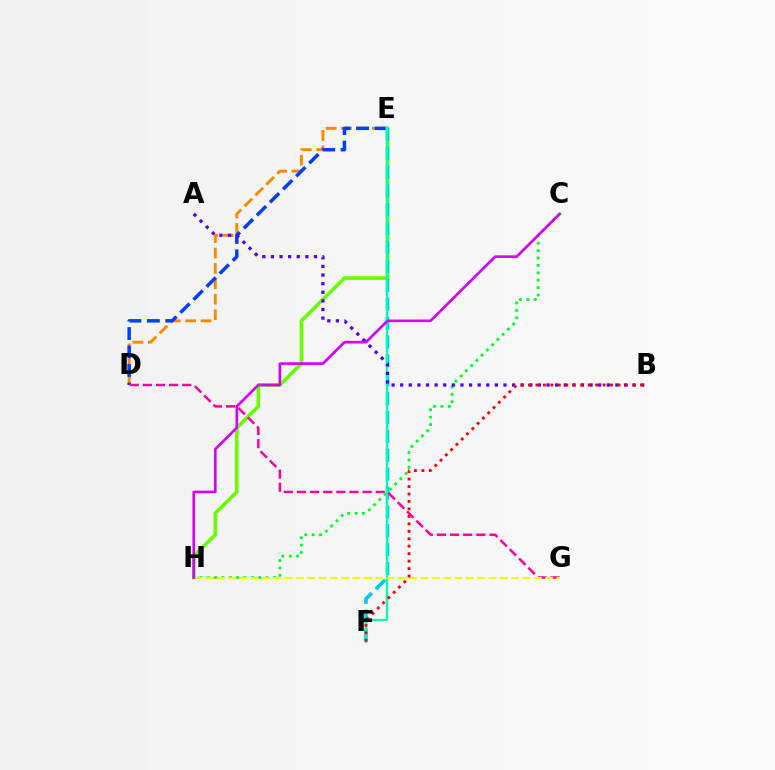{('D', 'E'): [{'color': '#ff8800', 'line_style': 'dashed', 'thickness': 2.09}, {'color': '#003fff', 'line_style': 'dashed', 'thickness': 2.51}], ('E', 'H'): [{'color': '#66ff00', 'line_style': 'solid', 'thickness': 2.57}], ('E', 'F'): [{'color': '#00c7ff', 'line_style': 'dashed', 'thickness': 2.56}, {'color': '#00ffaf', 'line_style': 'solid', 'thickness': 1.6}], ('C', 'H'): [{'color': '#00ff27', 'line_style': 'dotted', 'thickness': 2.01}, {'color': '#d600ff', 'line_style': 'solid', 'thickness': 1.92}], ('A', 'B'): [{'color': '#4f00ff', 'line_style': 'dotted', 'thickness': 2.34}], ('D', 'G'): [{'color': '#ff00a0', 'line_style': 'dashed', 'thickness': 1.78}], ('G', 'H'): [{'color': '#eeff00', 'line_style': 'dashed', 'thickness': 1.54}], ('B', 'F'): [{'color': '#ff0000', 'line_style': 'dotted', 'thickness': 2.03}]}